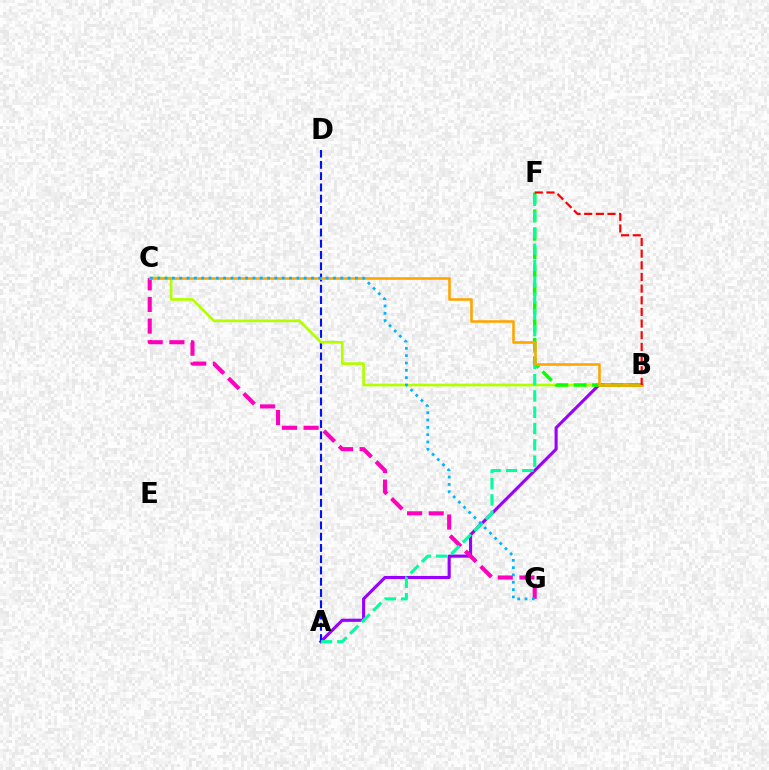{('A', 'B'): [{'color': '#9b00ff', 'line_style': 'solid', 'thickness': 2.25}], ('A', 'D'): [{'color': '#0010ff', 'line_style': 'dashed', 'thickness': 1.53}], ('B', 'C'): [{'color': '#b3ff00', 'line_style': 'solid', 'thickness': 1.95}, {'color': '#ffa500', 'line_style': 'solid', 'thickness': 1.86}], ('C', 'G'): [{'color': '#ff00bd', 'line_style': 'dashed', 'thickness': 2.94}, {'color': '#00b5ff', 'line_style': 'dotted', 'thickness': 1.99}], ('B', 'F'): [{'color': '#08ff00', 'line_style': 'dashed', 'thickness': 2.49}, {'color': '#ff0000', 'line_style': 'dashed', 'thickness': 1.58}], ('A', 'F'): [{'color': '#00ff9d', 'line_style': 'dashed', 'thickness': 2.21}]}